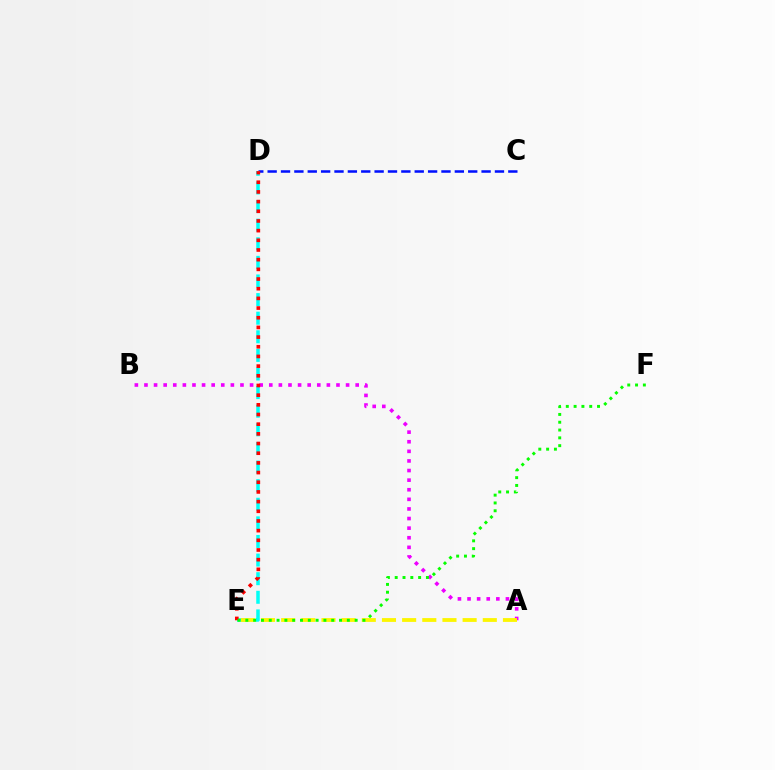{('A', 'B'): [{'color': '#ee00ff', 'line_style': 'dotted', 'thickness': 2.61}], ('C', 'D'): [{'color': '#0010ff', 'line_style': 'dashed', 'thickness': 1.82}], ('D', 'E'): [{'color': '#00fff6', 'line_style': 'dashed', 'thickness': 2.53}, {'color': '#ff0000', 'line_style': 'dotted', 'thickness': 2.63}], ('A', 'E'): [{'color': '#fcf500', 'line_style': 'dashed', 'thickness': 2.74}], ('E', 'F'): [{'color': '#08ff00', 'line_style': 'dotted', 'thickness': 2.12}]}